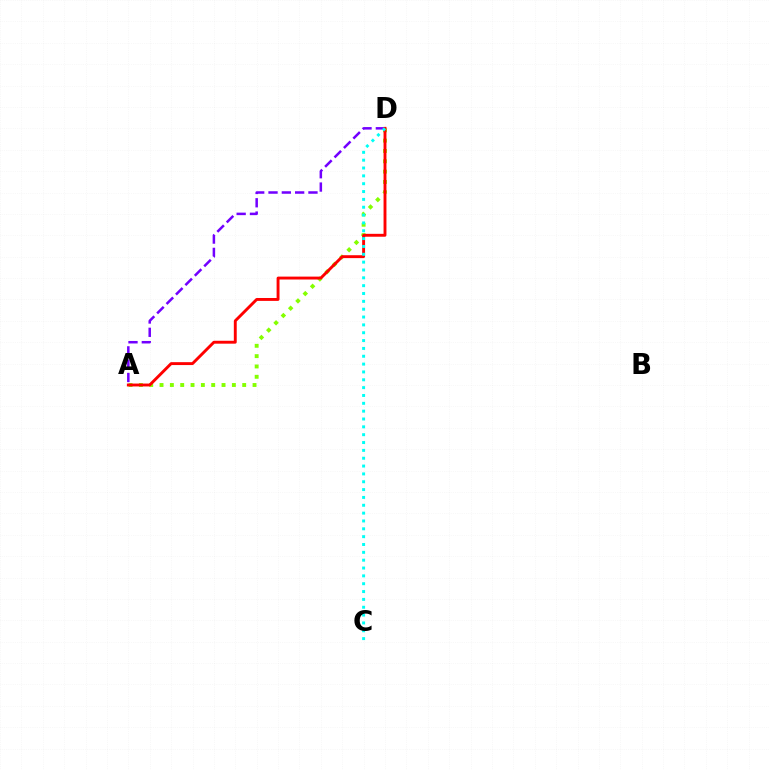{('A', 'D'): [{'color': '#84ff00', 'line_style': 'dotted', 'thickness': 2.81}, {'color': '#7200ff', 'line_style': 'dashed', 'thickness': 1.81}, {'color': '#ff0000', 'line_style': 'solid', 'thickness': 2.09}], ('C', 'D'): [{'color': '#00fff6', 'line_style': 'dotted', 'thickness': 2.13}]}